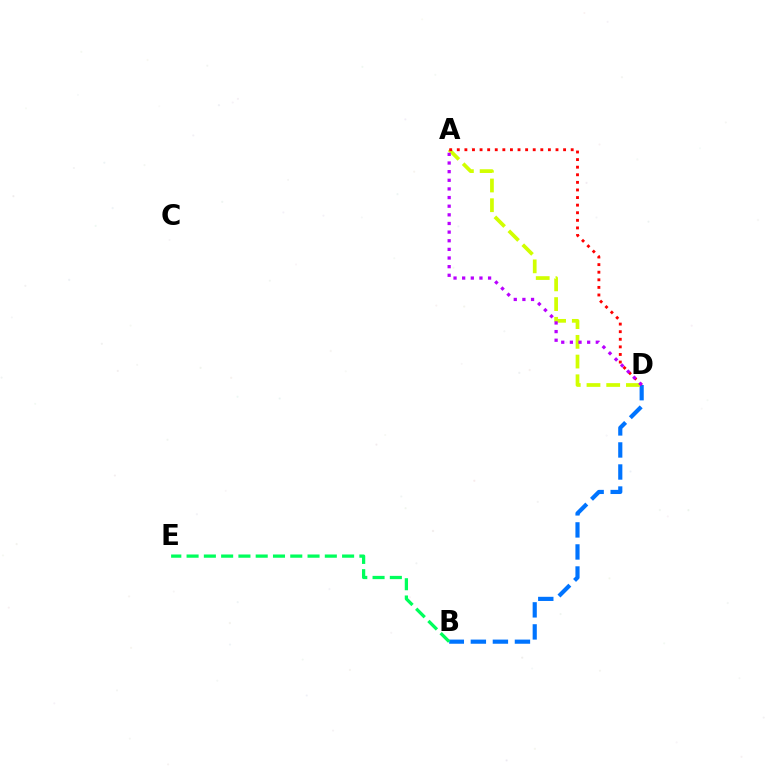{('B', 'D'): [{'color': '#0074ff', 'line_style': 'dashed', 'thickness': 2.99}], ('A', 'D'): [{'color': '#d1ff00', 'line_style': 'dashed', 'thickness': 2.68}, {'color': '#ff0000', 'line_style': 'dotted', 'thickness': 2.06}, {'color': '#b900ff', 'line_style': 'dotted', 'thickness': 2.35}], ('B', 'E'): [{'color': '#00ff5c', 'line_style': 'dashed', 'thickness': 2.35}]}